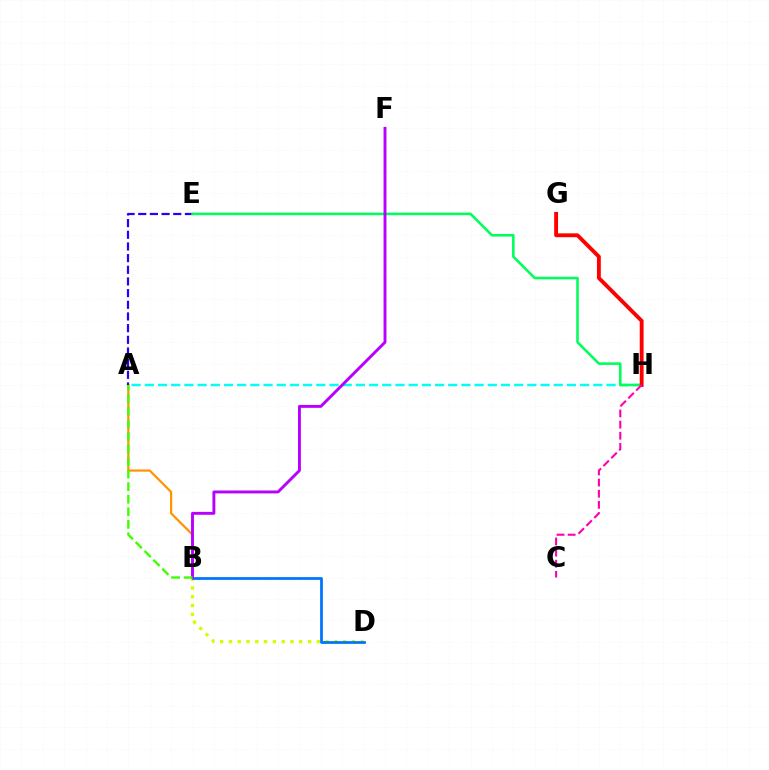{('A', 'H'): [{'color': '#00fff6', 'line_style': 'dashed', 'thickness': 1.79}], ('A', 'B'): [{'color': '#ff9400', 'line_style': 'solid', 'thickness': 1.59}, {'color': '#3dff00', 'line_style': 'dashed', 'thickness': 1.71}], ('A', 'E'): [{'color': '#2500ff', 'line_style': 'dashed', 'thickness': 1.59}], ('B', 'D'): [{'color': '#d1ff00', 'line_style': 'dotted', 'thickness': 2.39}, {'color': '#0074ff', 'line_style': 'solid', 'thickness': 1.98}], ('E', 'H'): [{'color': '#00ff5c', 'line_style': 'solid', 'thickness': 1.85}], ('G', 'H'): [{'color': '#ff0000', 'line_style': 'solid', 'thickness': 2.78}], ('C', 'H'): [{'color': '#ff00ac', 'line_style': 'dashed', 'thickness': 1.51}], ('B', 'F'): [{'color': '#b900ff', 'line_style': 'solid', 'thickness': 2.1}]}